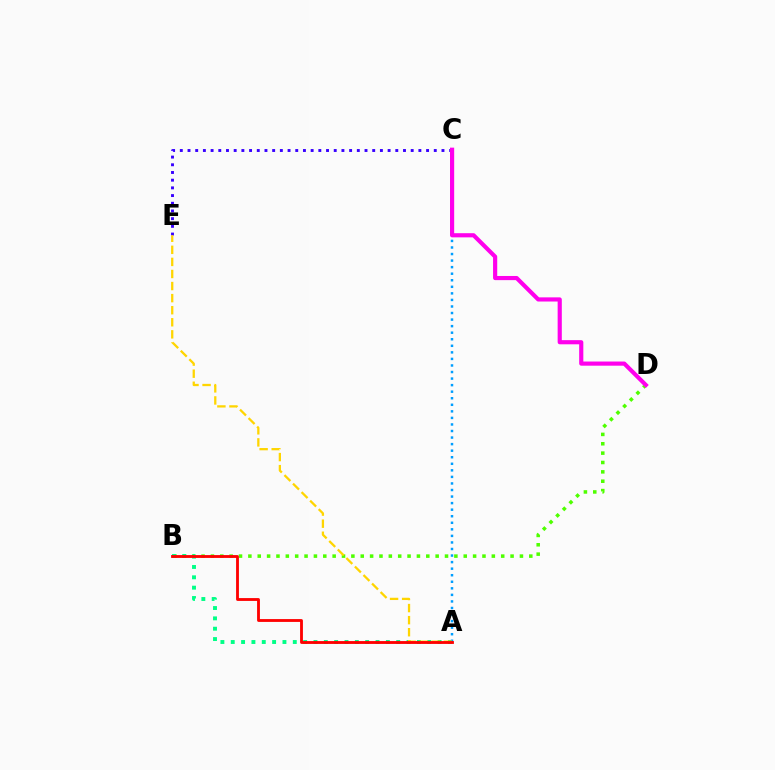{('B', 'D'): [{'color': '#4fff00', 'line_style': 'dotted', 'thickness': 2.54}], ('A', 'B'): [{'color': '#00ff86', 'line_style': 'dotted', 'thickness': 2.81}, {'color': '#ff0000', 'line_style': 'solid', 'thickness': 2.04}], ('C', 'E'): [{'color': '#3700ff', 'line_style': 'dotted', 'thickness': 2.09}], ('A', 'C'): [{'color': '#009eff', 'line_style': 'dotted', 'thickness': 1.78}], ('A', 'E'): [{'color': '#ffd500', 'line_style': 'dashed', 'thickness': 1.64}], ('C', 'D'): [{'color': '#ff00ed', 'line_style': 'solid', 'thickness': 2.99}]}